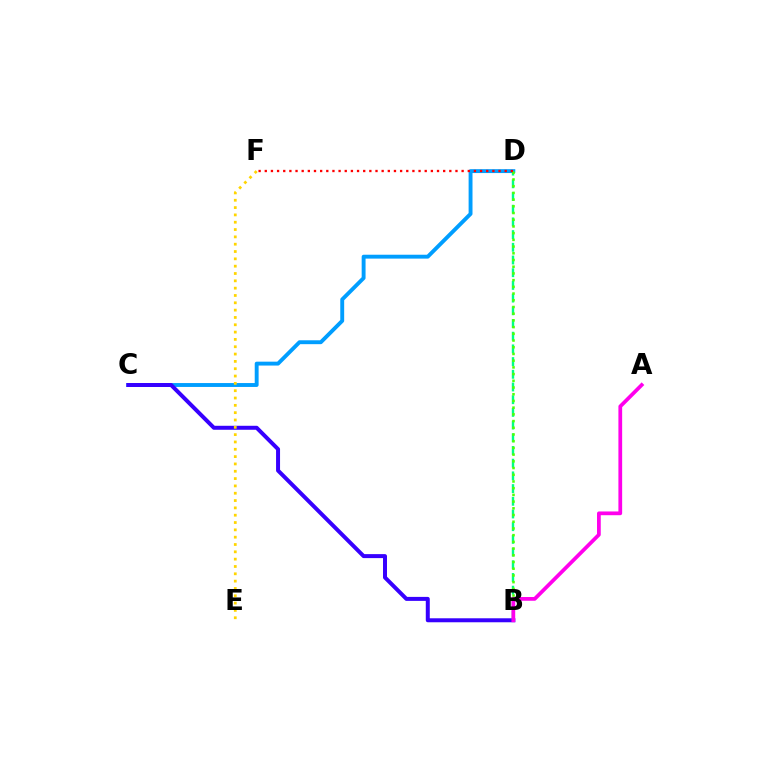{('C', 'D'): [{'color': '#009eff', 'line_style': 'solid', 'thickness': 2.8}], ('B', 'D'): [{'color': '#00ff86', 'line_style': 'dashed', 'thickness': 1.73}, {'color': '#4fff00', 'line_style': 'dotted', 'thickness': 1.82}], ('B', 'C'): [{'color': '#3700ff', 'line_style': 'solid', 'thickness': 2.87}], ('A', 'B'): [{'color': '#ff00ed', 'line_style': 'solid', 'thickness': 2.7}], ('E', 'F'): [{'color': '#ffd500', 'line_style': 'dotted', 'thickness': 1.99}], ('D', 'F'): [{'color': '#ff0000', 'line_style': 'dotted', 'thickness': 1.67}]}